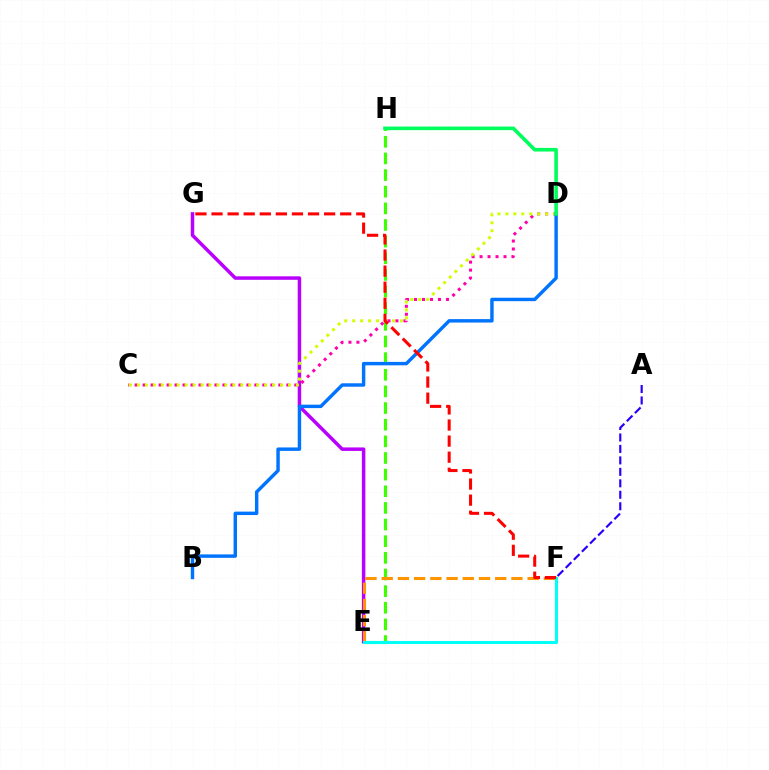{('E', 'G'): [{'color': '#b900ff', 'line_style': 'solid', 'thickness': 2.51}], ('E', 'H'): [{'color': '#3dff00', 'line_style': 'dashed', 'thickness': 2.26}], ('E', 'F'): [{'color': '#ff9400', 'line_style': 'dashed', 'thickness': 2.2}, {'color': '#00fff6', 'line_style': 'solid', 'thickness': 2.2}], ('C', 'D'): [{'color': '#ff00ac', 'line_style': 'dotted', 'thickness': 2.17}, {'color': '#d1ff00', 'line_style': 'dotted', 'thickness': 2.16}], ('A', 'F'): [{'color': '#2500ff', 'line_style': 'dashed', 'thickness': 1.56}], ('B', 'D'): [{'color': '#0074ff', 'line_style': 'solid', 'thickness': 2.47}], ('D', 'H'): [{'color': '#00ff5c', 'line_style': 'solid', 'thickness': 2.6}], ('F', 'G'): [{'color': '#ff0000', 'line_style': 'dashed', 'thickness': 2.19}]}